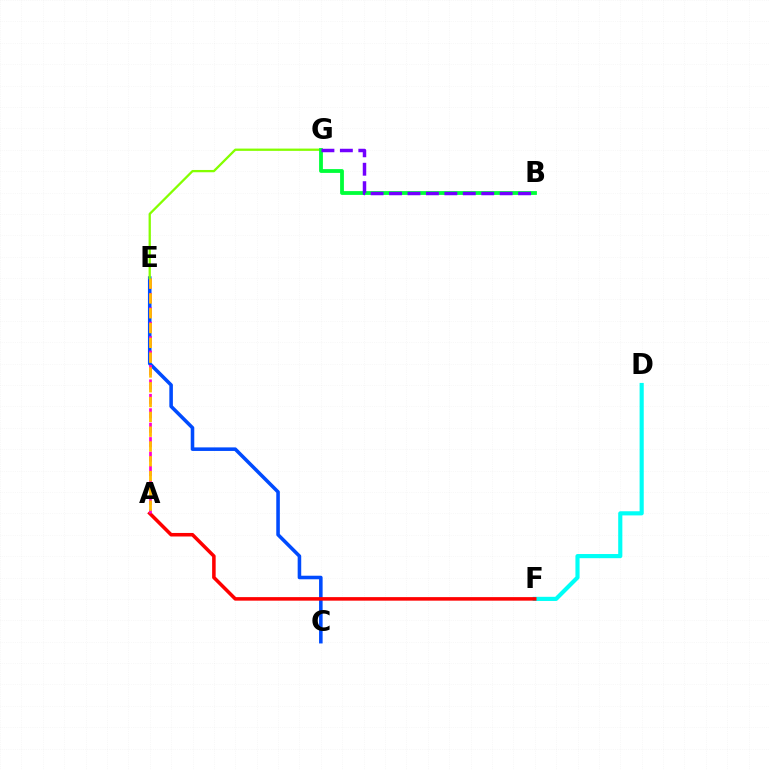{('D', 'F'): [{'color': '#00fff6', 'line_style': 'solid', 'thickness': 2.99}], ('C', 'E'): [{'color': '#004bff', 'line_style': 'solid', 'thickness': 2.56}], ('A', 'F'): [{'color': '#ff0000', 'line_style': 'solid', 'thickness': 2.55}], ('A', 'E'): [{'color': '#ff00cf', 'line_style': 'dashed', 'thickness': 1.96}, {'color': '#ffbd00', 'line_style': 'dashed', 'thickness': 2.01}], ('E', 'G'): [{'color': '#84ff00', 'line_style': 'solid', 'thickness': 1.65}], ('B', 'G'): [{'color': '#00ff39', 'line_style': 'solid', 'thickness': 2.74}, {'color': '#7200ff', 'line_style': 'dashed', 'thickness': 2.5}]}